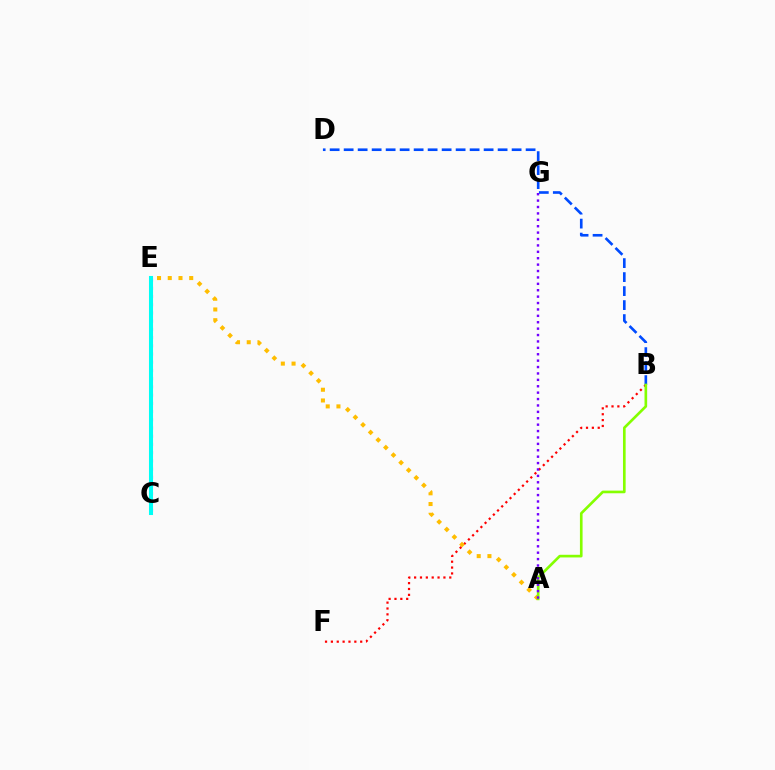{('B', 'D'): [{'color': '#004bff', 'line_style': 'dashed', 'thickness': 1.9}], ('B', 'F'): [{'color': '#ff0000', 'line_style': 'dotted', 'thickness': 1.59}], ('A', 'E'): [{'color': '#ffbd00', 'line_style': 'dotted', 'thickness': 2.91}], ('A', 'B'): [{'color': '#84ff00', 'line_style': 'solid', 'thickness': 1.91}], ('C', 'E'): [{'color': '#00ff39', 'line_style': 'dotted', 'thickness': 2.05}, {'color': '#ff00cf', 'line_style': 'dotted', 'thickness': 2.23}, {'color': '#00fff6', 'line_style': 'solid', 'thickness': 2.92}], ('A', 'G'): [{'color': '#7200ff', 'line_style': 'dotted', 'thickness': 1.74}]}